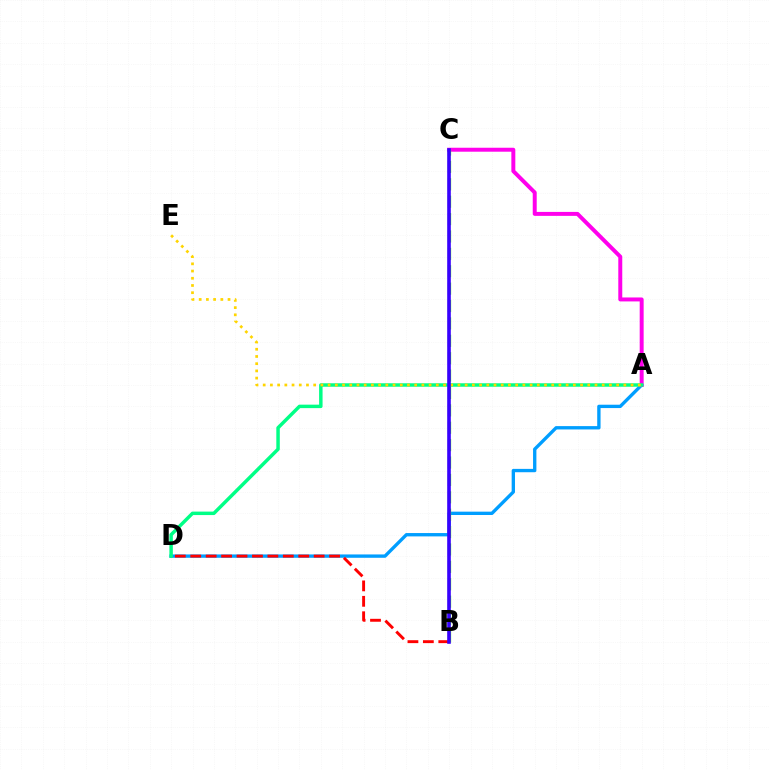{('A', 'D'): [{'color': '#009eff', 'line_style': 'solid', 'thickness': 2.41}, {'color': '#00ff86', 'line_style': 'solid', 'thickness': 2.5}], ('A', 'C'): [{'color': '#ff00ed', 'line_style': 'solid', 'thickness': 2.85}], ('B', 'C'): [{'color': '#4fff00', 'line_style': 'dashed', 'thickness': 2.36}, {'color': '#3700ff', 'line_style': 'solid', 'thickness': 2.6}], ('A', 'E'): [{'color': '#ffd500', 'line_style': 'dotted', 'thickness': 1.96}], ('B', 'D'): [{'color': '#ff0000', 'line_style': 'dashed', 'thickness': 2.1}]}